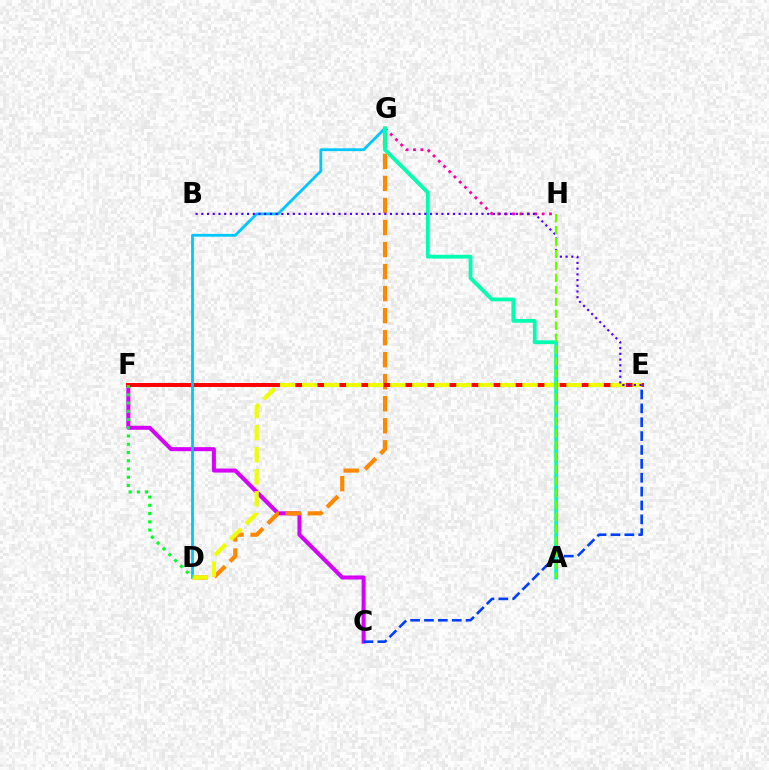{('C', 'F'): [{'color': '#d600ff', 'line_style': 'solid', 'thickness': 2.9}], ('D', 'G'): [{'color': '#ff8800', 'line_style': 'dashed', 'thickness': 2.99}, {'color': '#00c7ff', 'line_style': 'solid', 'thickness': 2.02}], ('G', 'H'): [{'color': '#ff00a0', 'line_style': 'dotted', 'thickness': 2.01}], ('E', 'F'): [{'color': '#ff0000', 'line_style': 'solid', 'thickness': 2.86}], ('D', 'E'): [{'color': '#eeff00', 'line_style': 'dashed', 'thickness': 2.99}], ('C', 'E'): [{'color': '#003fff', 'line_style': 'dashed', 'thickness': 1.88}], ('D', 'F'): [{'color': '#00ff27', 'line_style': 'dotted', 'thickness': 2.24}], ('A', 'G'): [{'color': '#00ffaf', 'line_style': 'solid', 'thickness': 2.74}], ('B', 'E'): [{'color': '#4f00ff', 'line_style': 'dotted', 'thickness': 1.55}], ('A', 'H'): [{'color': '#66ff00', 'line_style': 'dashed', 'thickness': 1.62}]}